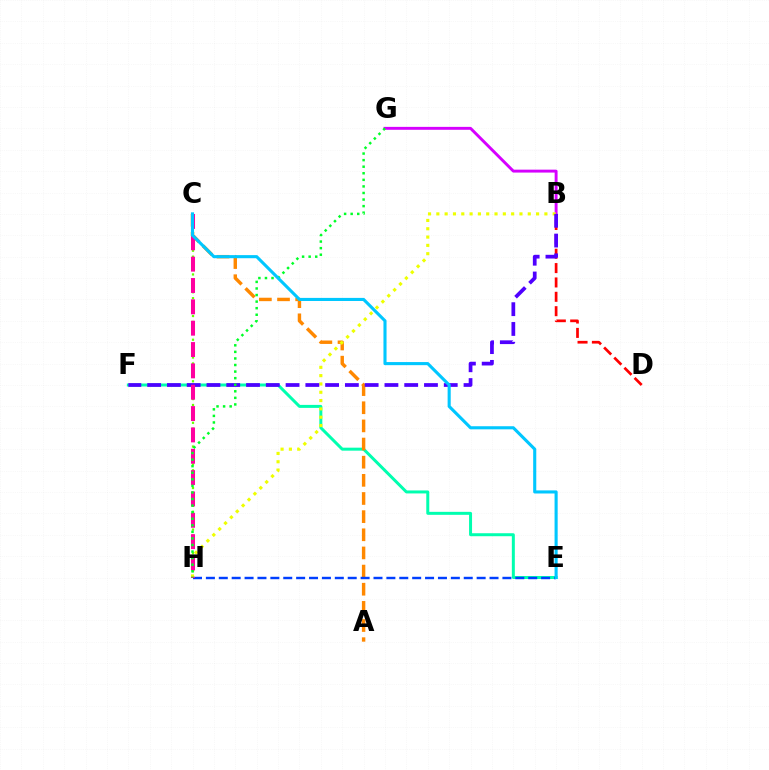{('E', 'F'): [{'color': '#00ffaf', 'line_style': 'solid', 'thickness': 2.15}], ('C', 'H'): [{'color': '#66ff00', 'line_style': 'dotted', 'thickness': 1.61}, {'color': '#ff00a0', 'line_style': 'dashed', 'thickness': 2.9}], ('B', 'D'): [{'color': '#ff0000', 'line_style': 'dashed', 'thickness': 1.95}], ('A', 'C'): [{'color': '#ff8800', 'line_style': 'dashed', 'thickness': 2.47}], ('B', 'G'): [{'color': '#d600ff', 'line_style': 'solid', 'thickness': 2.1}], ('E', 'H'): [{'color': '#003fff', 'line_style': 'dashed', 'thickness': 1.75}], ('B', 'H'): [{'color': '#eeff00', 'line_style': 'dotted', 'thickness': 2.26}], ('B', 'F'): [{'color': '#4f00ff', 'line_style': 'dashed', 'thickness': 2.69}], ('G', 'H'): [{'color': '#00ff27', 'line_style': 'dotted', 'thickness': 1.78}], ('C', 'E'): [{'color': '#00c7ff', 'line_style': 'solid', 'thickness': 2.23}]}